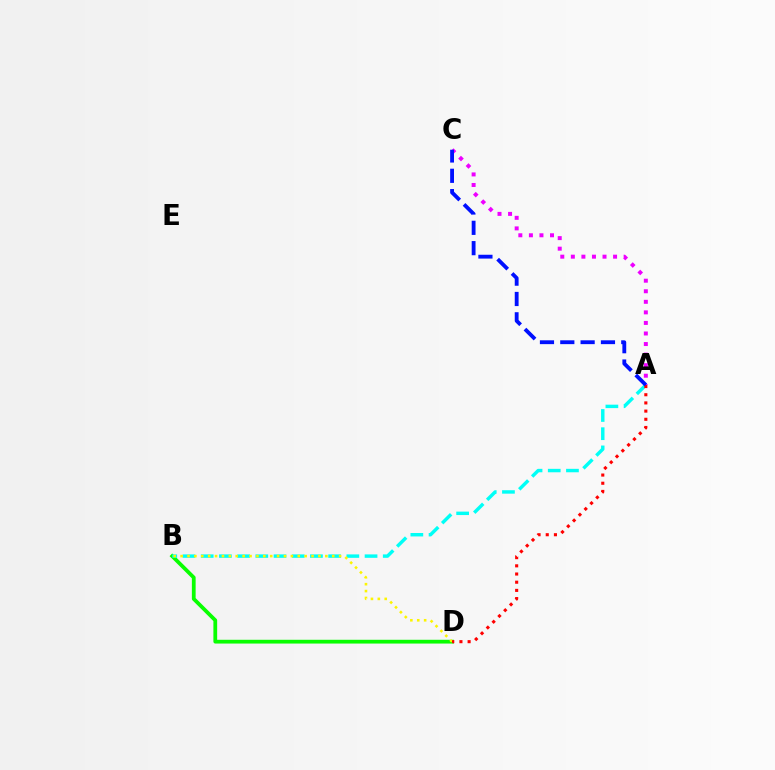{('B', 'D'): [{'color': '#08ff00', 'line_style': 'solid', 'thickness': 2.71}, {'color': '#fcf500', 'line_style': 'dotted', 'thickness': 1.87}], ('A', 'B'): [{'color': '#00fff6', 'line_style': 'dashed', 'thickness': 2.47}], ('A', 'C'): [{'color': '#ee00ff', 'line_style': 'dotted', 'thickness': 2.87}, {'color': '#0010ff', 'line_style': 'dashed', 'thickness': 2.76}], ('A', 'D'): [{'color': '#ff0000', 'line_style': 'dotted', 'thickness': 2.22}]}